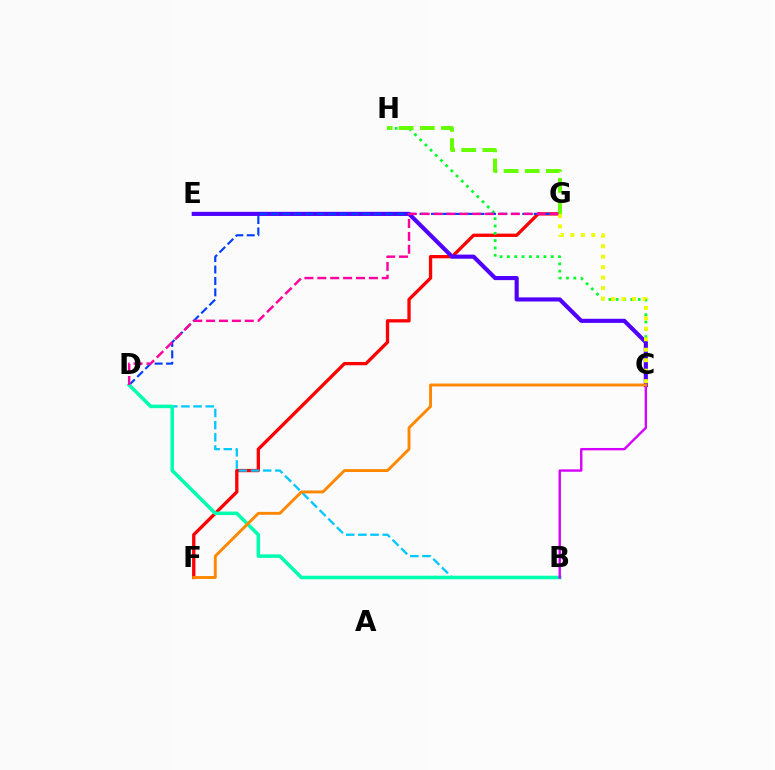{('F', 'G'): [{'color': '#ff0000', 'line_style': 'solid', 'thickness': 2.38}], ('C', 'H'): [{'color': '#00ff27', 'line_style': 'dotted', 'thickness': 1.99}], ('B', 'D'): [{'color': '#00c7ff', 'line_style': 'dashed', 'thickness': 1.65}, {'color': '#00ffaf', 'line_style': 'solid', 'thickness': 2.54}], ('C', 'E'): [{'color': '#4f00ff', 'line_style': 'solid', 'thickness': 2.96}], ('D', 'G'): [{'color': '#003fff', 'line_style': 'dashed', 'thickness': 1.55}, {'color': '#ff00a0', 'line_style': 'dashed', 'thickness': 1.75}], ('G', 'H'): [{'color': '#66ff00', 'line_style': 'dashed', 'thickness': 2.87}], ('C', 'G'): [{'color': '#eeff00', 'line_style': 'dotted', 'thickness': 2.84}], ('B', 'C'): [{'color': '#d600ff', 'line_style': 'solid', 'thickness': 1.71}], ('C', 'F'): [{'color': '#ff8800', 'line_style': 'solid', 'thickness': 2.09}]}